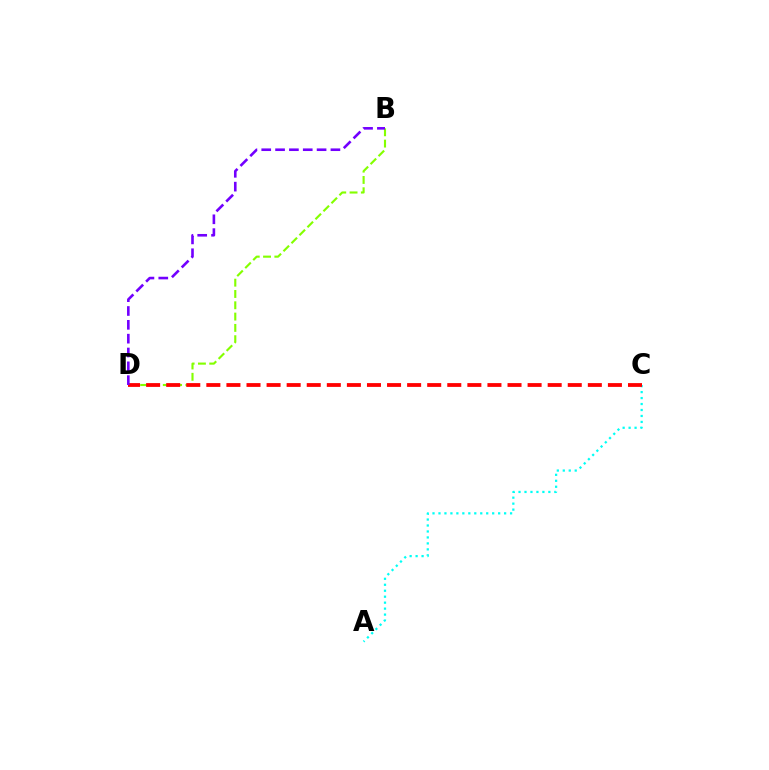{('A', 'C'): [{'color': '#00fff6', 'line_style': 'dotted', 'thickness': 1.62}], ('B', 'D'): [{'color': '#84ff00', 'line_style': 'dashed', 'thickness': 1.54}, {'color': '#7200ff', 'line_style': 'dashed', 'thickness': 1.88}], ('C', 'D'): [{'color': '#ff0000', 'line_style': 'dashed', 'thickness': 2.73}]}